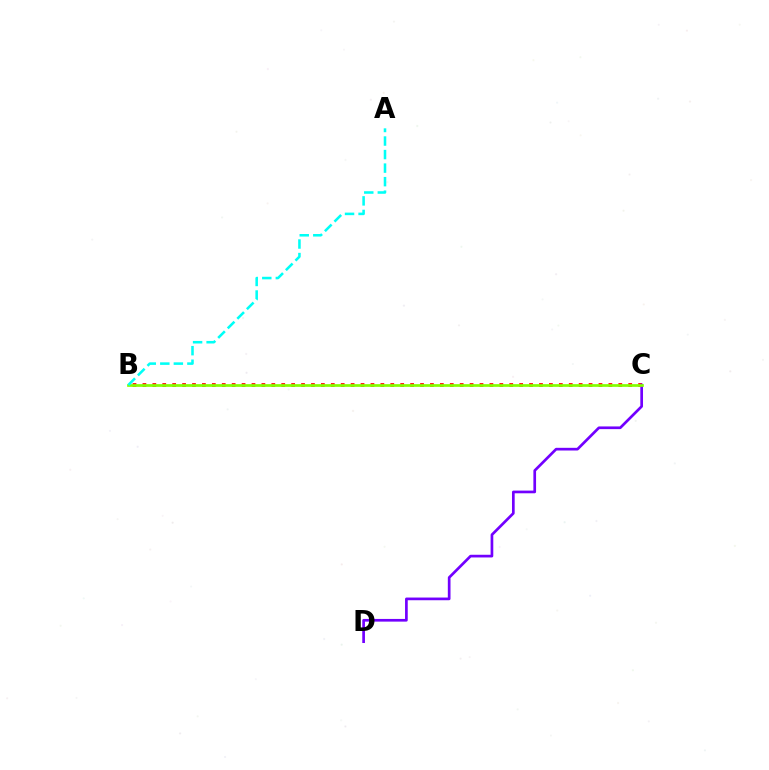{('B', 'C'): [{'color': '#ff0000', 'line_style': 'dotted', 'thickness': 2.69}, {'color': '#84ff00', 'line_style': 'solid', 'thickness': 1.95}], ('C', 'D'): [{'color': '#7200ff', 'line_style': 'solid', 'thickness': 1.94}], ('A', 'B'): [{'color': '#00fff6', 'line_style': 'dashed', 'thickness': 1.84}]}